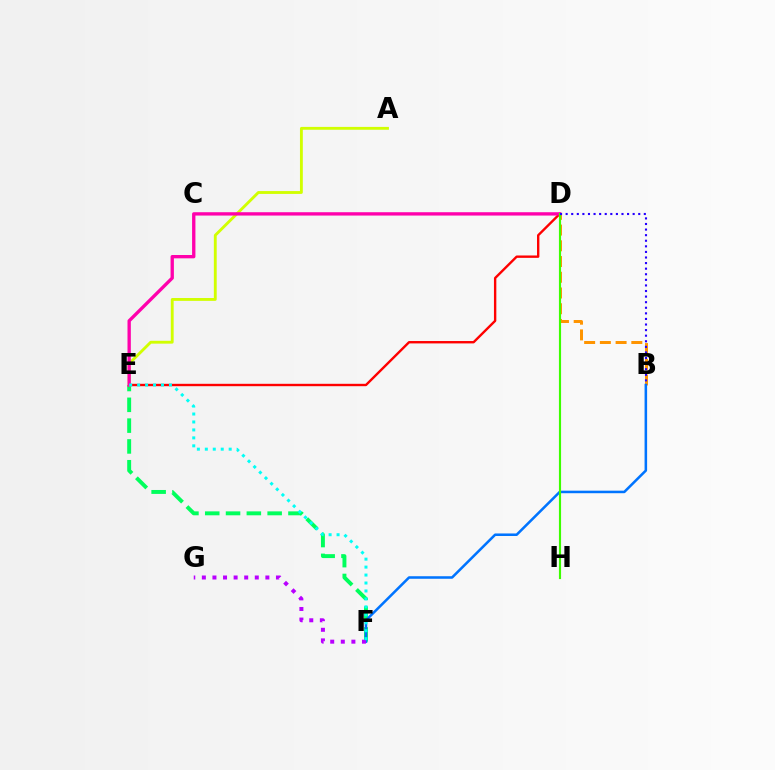{('E', 'F'): [{'color': '#00ff5c', 'line_style': 'dashed', 'thickness': 2.83}, {'color': '#00fff6', 'line_style': 'dotted', 'thickness': 2.16}], ('A', 'E'): [{'color': '#d1ff00', 'line_style': 'solid', 'thickness': 2.05}], ('B', 'D'): [{'color': '#ff9400', 'line_style': 'dashed', 'thickness': 2.14}, {'color': '#2500ff', 'line_style': 'dotted', 'thickness': 1.52}], ('D', 'E'): [{'color': '#ff0000', 'line_style': 'solid', 'thickness': 1.71}, {'color': '#ff00ac', 'line_style': 'solid', 'thickness': 2.4}], ('B', 'F'): [{'color': '#0074ff', 'line_style': 'solid', 'thickness': 1.83}], ('F', 'G'): [{'color': '#b900ff', 'line_style': 'dotted', 'thickness': 2.88}], ('D', 'H'): [{'color': '#3dff00', 'line_style': 'solid', 'thickness': 1.54}]}